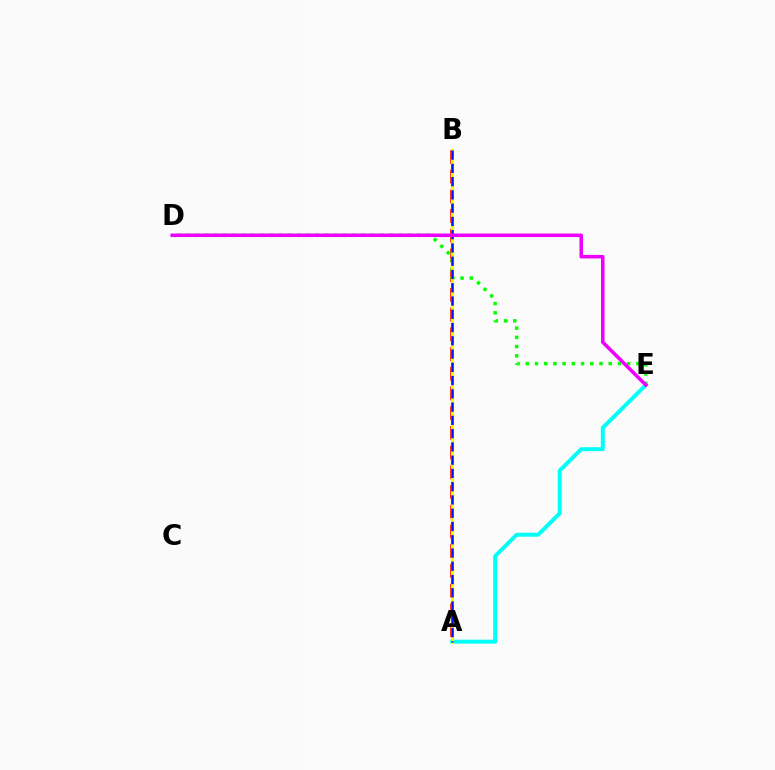{('A', 'E'): [{'color': '#00fff6', 'line_style': 'solid', 'thickness': 2.85}], ('A', 'B'): [{'color': '#ff0000', 'line_style': 'dashed', 'thickness': 2.68}, {'color': '#fcf500', 'line_style': 'solid', 'thickness': 2.32}, {'color': '#0010ff', 'line_style': 'dashed', 'thickness': 1.8}], ('D', 'E'): [{'color': '#08ff00', 'line_style': 'dotted', 'thickness': 2.5}, {'color': '#ee00ff', 'line_style': 'solid', 'thickness': 2.54}]}